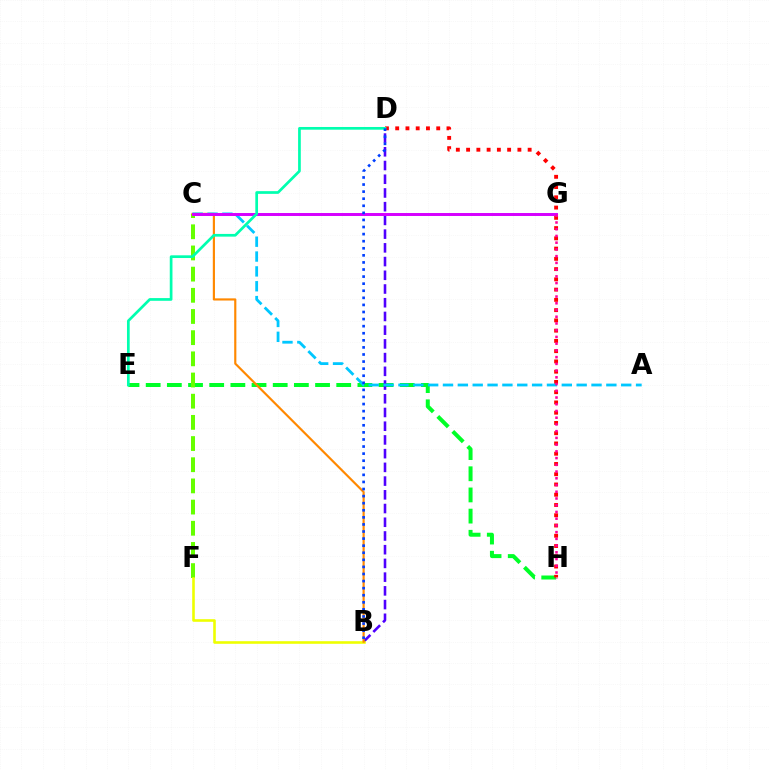{('E', 'H'): [{'color': '#00ff27', 'line_style': 'dashed', 'thickness': 2.88}], ('D', 'H'): [{'color': '#ff0000', 'line_style': 'dotted', 'thickness': 2.79}], ('B', 'D'): [{'color': '#4f00ff', 'line_style': 'dashed', 'thickness': 1.86}, {'color': '#003fff', 'line_style': 'dotted', 'thickness': 1.92}], ('C', 'F'): [{'color': '#66ff00', 'line_style': 'dashed', 'thickness': 2.88}], ('B', 'F'): [{'color': '#eeff00', 'line_style': 'solid', 'thickness': 1.87}], ('B', 'C'): [{'color': '#ff8800', 'line_style': 'solid', 'thickness': 1.56}], ('A', 'C'): [{'color': '#00c7ff', 'line_style': 'dashed', 'thickness': 2.02}], ('C', 'G'): [{'color': '#d600ff', 'line_style': 'solid', 'thickness': 2.13}], ('D', 'E'): [{'color': '#00ffaf', 'line_style': 'solid', 'thickness': 1.95}], ('G', 'H'): [{'color': '#ff00a0', 'line_style': 'dotted', 'thickness': 1.83}]}